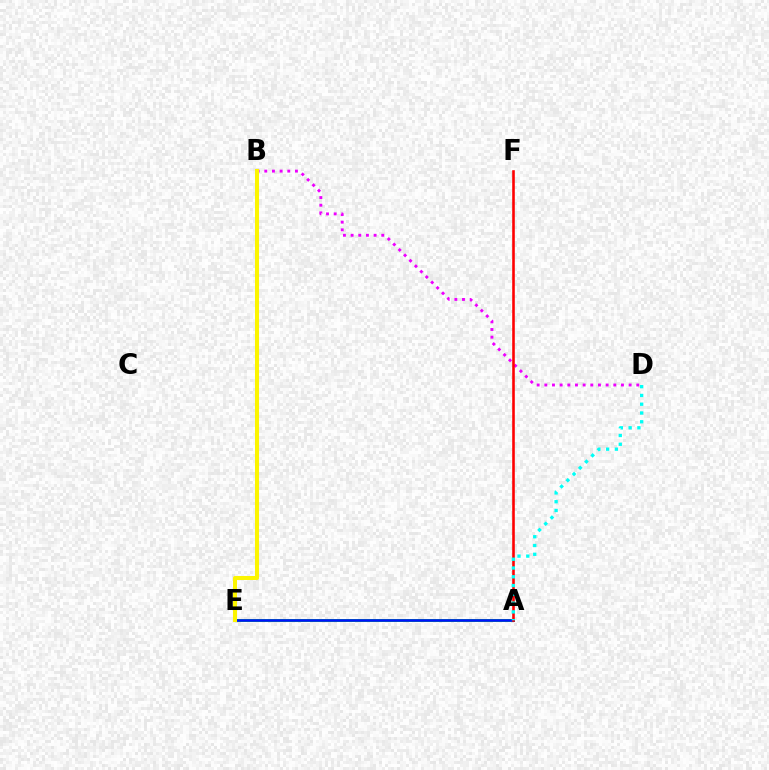{('A', 'E'): [{'color': '#08ff00', 'line_style': 'solid', 'thickness': 2.04}, {'color': '#0010ff', 'line_style': 'solid', 'thickness': 1.85}], ('B', 'D'): [{'color': '#ee00ff', 'line_style': 'dotted', 'thickness': 2.08}], ('B', 'E'): [{'color': '#fcf500', 'line_style': 'solid', 'thickness': 2.9}], ('A', 'F'): [{'color': '#ff0000', 'line_style': 'solid', 'thickness': 1.86}], ('A', 'D'): [{'color': '#00fff6', 'line_style': 'dotted', 'thickness': 2.38}]}